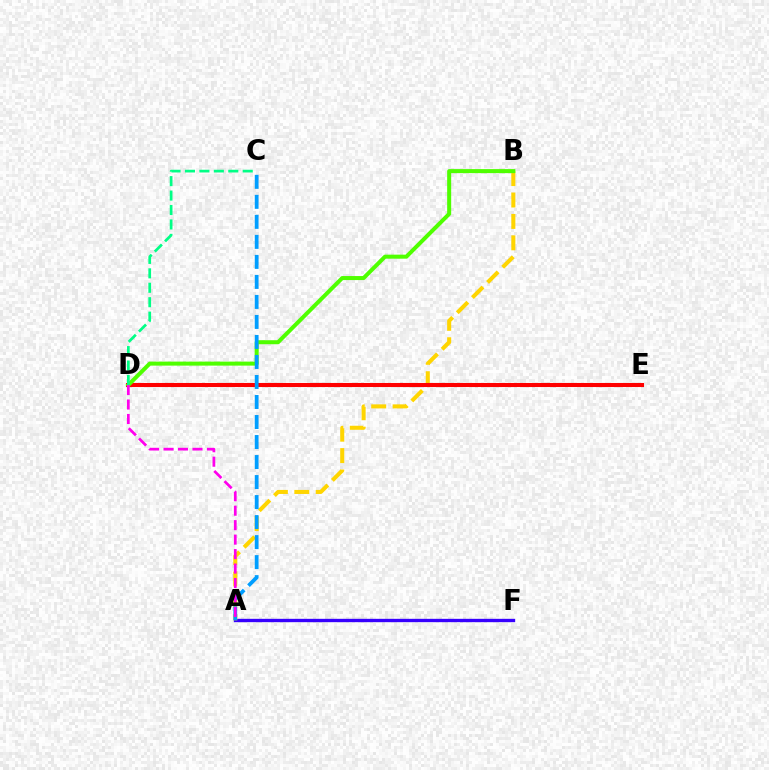{('A', 'F'): [{'color': '#3700ff', 'line_style': 'solid', 'thickness': 2.41}], ('A', 'B'): [{'color': '#ffd500', 'line_style': 'dashed', 'thickness': 2.91}], ('D', 'E'): [{'color': '#ff0000', 'line_style': 'solid', 'thickness': 2.93}], ('B', 'D'): [{'color': '#4fff00', 'line_style': 'solid', 'thickness': 2.89}], ('C', 'D'): [{'color': '#00ff86', 'line_style': 'dashed', 'thickness': 1.96}], ('A', 'C'): [{'color': '#009eff', 'line_style': 'dashed', 'thickness': 2.72}], ('A', 'D'): [{'color': '#ff00ed', 'line_style': 'dashed', 'thickness': 1.97}]}